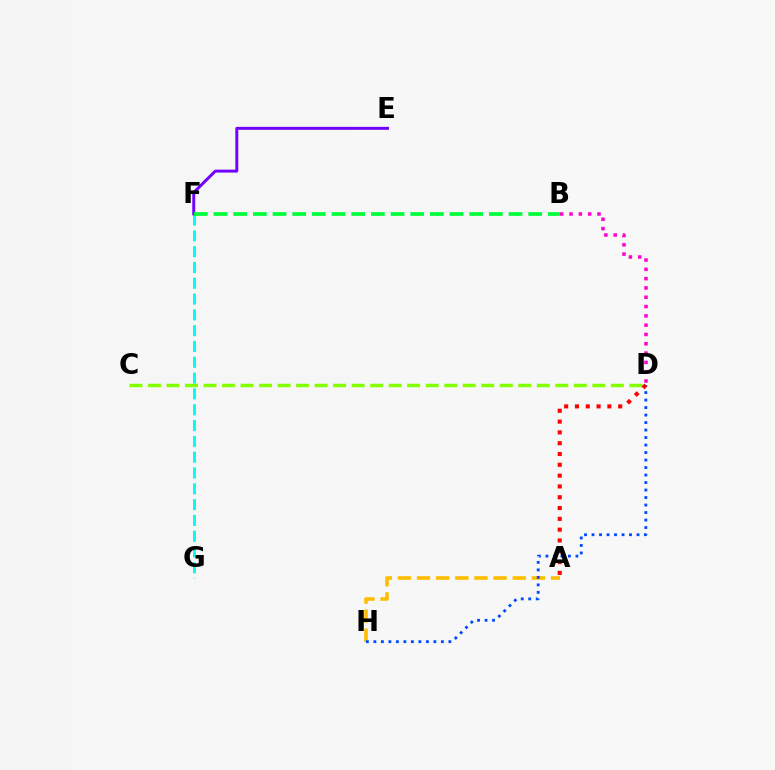{('F', 'G'): [{'color': '#00fff6', 'line_style': 'dashed', 'thickness': 2.15}], ('C', 'D'): [{'color': '#84ff00', 'line_style': 'dashed', 'thickness': 2.52}], ('A', 'H'): [{'color': '#ffbd00', 'line_style': 'dashed', 'thickness': 2.6}], ('E', 'F'): [{'color': '#7200ff', 'line_style': 'solid', 'thickness': 2.12}], ('B', 'F'): [{'color': '#00ff39', 'line_style': 'dashed', 'thickness': 2.67}], ('D', 'H'): [{'color': '#004bff', 'line_style': 'dotted', 'thickness': 2.04}], ('A', 'D'): [{'color': '#ff0000', 'line_style': 'dotted', 'thickness': 2.94}], ('B', 'D'): [{'color': '#ff00cf', 'line_style': 'dotted', 'thickness': 2.53}]}